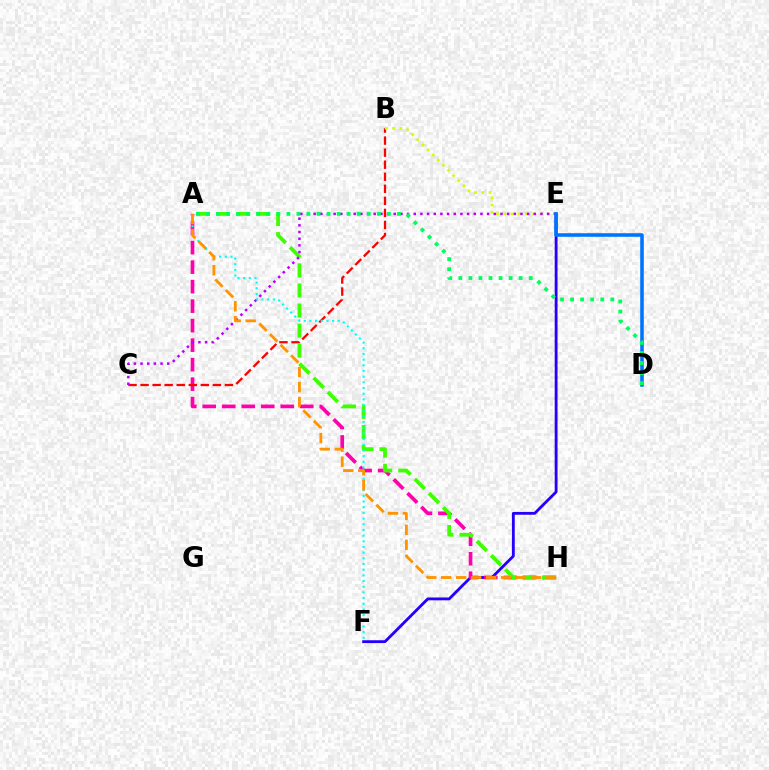{('E', 'F'): [{'color': '#2500ff', 'line_style': 'solid', 'thickness': 2.04}], ('A', 'H'): [{'color': '#ff00ac', 'line_style': 'dashed', 'thickness': 2.65}, {'color': '#3dff00', 'line_style': 'dashed', 'thickness': 2.73}, {'color': '#ff9400', 'line_style': 'dashed', 'thickness': 2.04}], ('B', 'C'): [{'color': '#ff0000', 'line_style': 'dashed', 'thickness': 1.64}], ('B', 'E'): [{'color': '#d1ff00', 'line_style': 'dotted', 'thickness': 1.97}], ('C', 'E'): [{'color': '#b900ff', 'line_style': 'dotted', 'thickness': 1.81}], ('A', 'F'): [{'color': '#00fff6', 'line_style': 'dotted', 'thickness': 1.54}], ('D', 'E'): [{'color': '#0074ff', 'line_style': 'solid', 'thickness': 2.57}], ('A', 'D'): [{'color': '#00ff5c', 'line_style': 'dotted', 'thickness': 2.73}]}